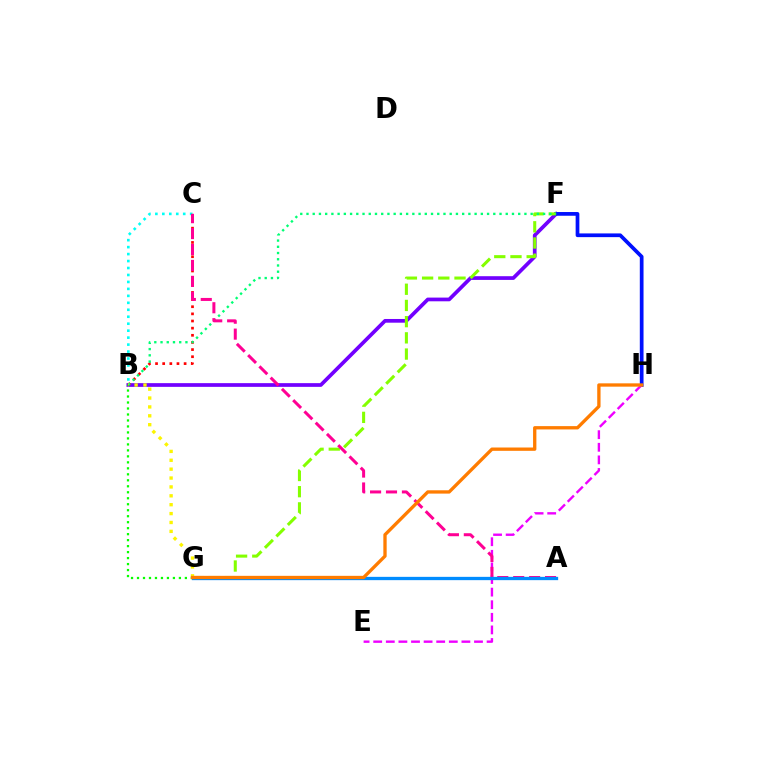{('B', 'C'): [{'color': '#00fff6', 'line_style': 'dotted', 'thickness': 1.89}, {'color': '#ff0000', 'line_style': 'dotted', 'thickness': 1.94}], ('B', 'F'): [{'color': '#7200ff', 'line_style': 'solid', 'thickness': 2.67}, {'color': '#00ff74', 'line_style': 'dotted', 'thickness': 1.69}], ('F', 'H'): [{'color': '#0010ff', 'line_style': 'solid', 'thickness': 2.68}], ('F', 'G'): [{'color': '#84ff00', 'line_style': 'dashed', 'thickness': 2.2}], ('E', 'H'): [{'color': '#ee00ff', 'line_style': 'dashed', 'thickness': 1.71}], ('A', 'C'): [{'color': '#ff0094', 'line_style': 'dashed', 'thickness': 2.16}], ('B', 'G'): [{'color': '#fcf500', 'line_style': 'dotted', 'thickness': 2.41}, {'color': '#08ff00', 'line_style': 'dotted', 'thickness': 1.63}], ('A', 'G'): [{'color': '#008cff', 'line_style': 'solid', 'thickness': 2.37}], ('G', 'H'): [{'color': '#ff7c00', 'line_style': 'solid', 'thickness': 2.39}]}